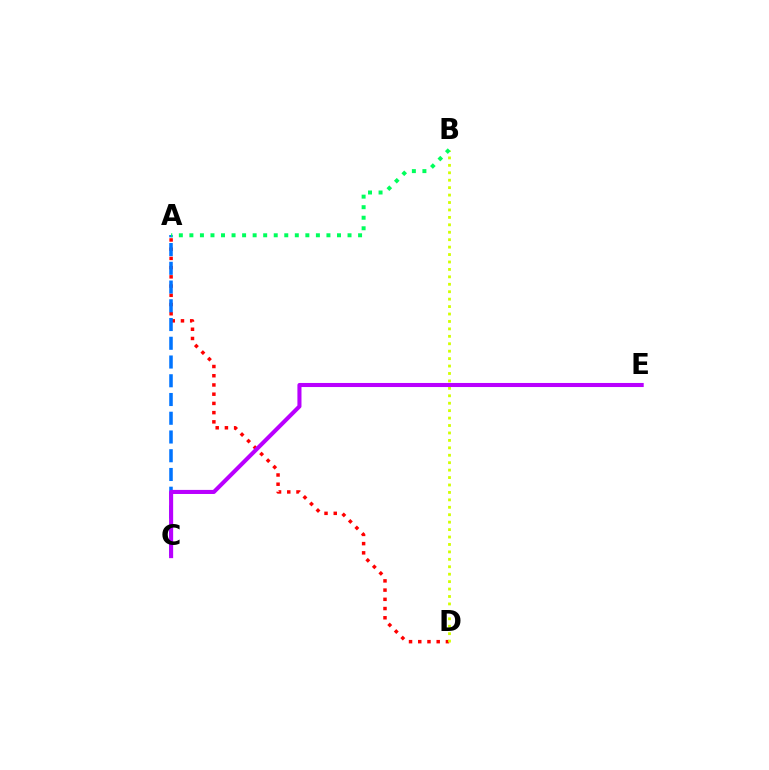{('A', 'D'): [{'color': '#ff0000', 'line_style': 'dotted', 'thickness': 2.51}], ('B', 'D'): [{'color': '#d1ff00', 'line_style': 'dotted', 'thickness': 2.02}], ('A', 'C'): [{'color': '#0074ff', 'line_style': 'dashed', 'thickness': 2.55}], ('C', 'E'): [{'color': '#b900ff', 'line_style': 'solid', 'thickness': 2.93}], ('A', 'B'): [{'color': '#00ff5c', 'line_style': 'dotted', 'thickness': 2.86}]}